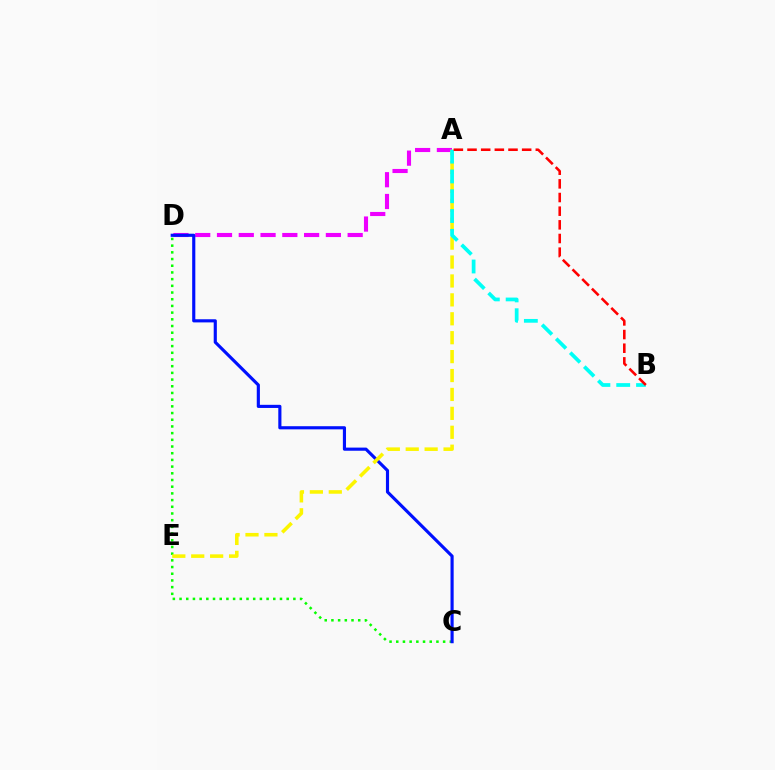{('A', 'D'): [{'color': '#ee00ff', 'line_style': 'dashed', 'thickness': 2.96}], ('C', 'D'): [{'color': '#08ff00', 'line_style': 'dotted', 'thickness': 1.82}, {'color': '#0010ff', 'line_style': 'solid', 'thickness': 2.26}], ('A', 'E'): [{'color': '#fcf500', 'line_style': 'dashed', 'thickness': 2.57}], ('A', 'B'): [{'color': '#00fff6', 'line_style': 'dashed', 'thickness': 2.69}, {'color': '#ff0000', 'line_style': 'dashed', 'thickness': 1.86}]}